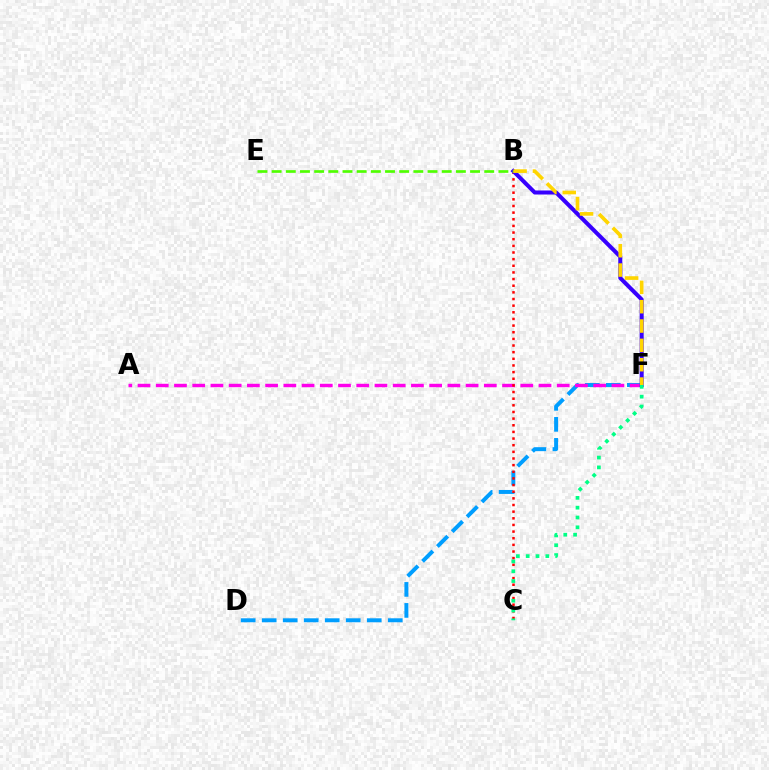{('D', 'F'): [{'color': '#009eff', 'line_style': 'dashed', 'thickness': 2.85}], ('A', 'F'): [{'color': '#ff00ed', 'line_style': 'dashed', 'thickness': 2.48}], ('B', 'C'): [{'color': '#ff0000', 'line_style': 'dotted', 'thickness': 1.81}], ('B', 'F'): [{'color': '#3700ff', 'line_style': 'solid', 'thickness': 2.91}, {'color': '#ffd500', 'line_style': 'dashed', 'thickness': 2.63}], ('B', 'E'): [{'color': '#4fff00', 'line_style': 'dashed', 'thickness': 1.93}], ('C', 'F'): [{'color': '#00ff86', 'line_style': 'dotted', 'thickness': 2.67}]}